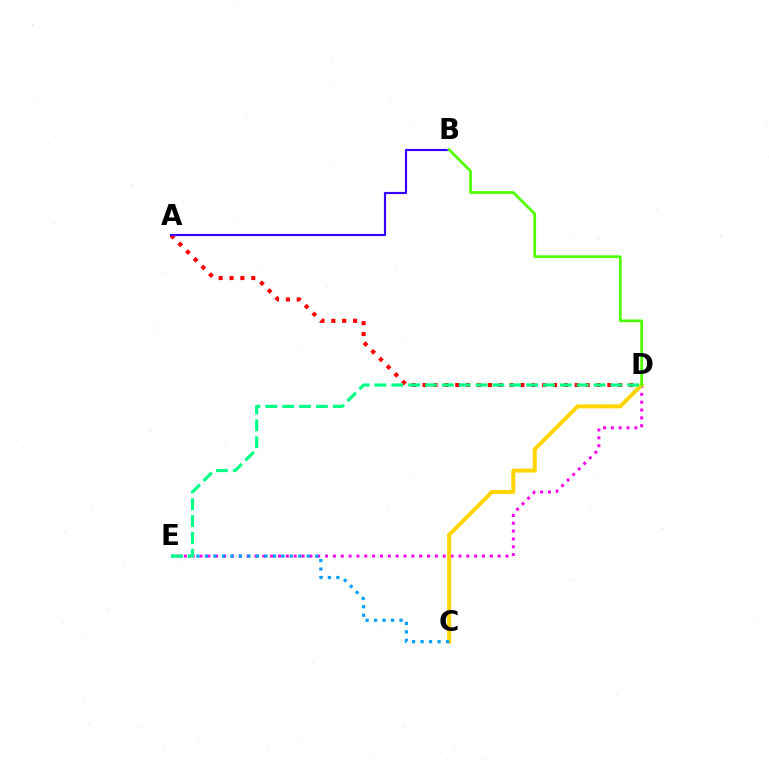{('D', 'E'): [{'color': '#ff00ed', 'line_style': 'dotted', 'thickness': 2.13}, {'color': '#00ff86', 'line_style': 'dashed', 'thickness': 2.29}], ('A', 'D'): [{'color': '#ff0000', 'line_style': 'dotted', 'thickness': 2.95}], ('C', 'D'): [{'color': '#ffd500', 'line_style': 'solid', 'thickness': 2.88}], ('C', 'E'): [{'color': '#009eff', 'line_style': 'dotted', 'thickness': 2.31}], ('A', 'B'): [{'color': '#3700ff', 'line_style': 'solid', 'thickness': 1.57}], ('B', 'D'): [{'color': '#4fff00', 'line_style': 'solid', 'thickness': 1.96}]}